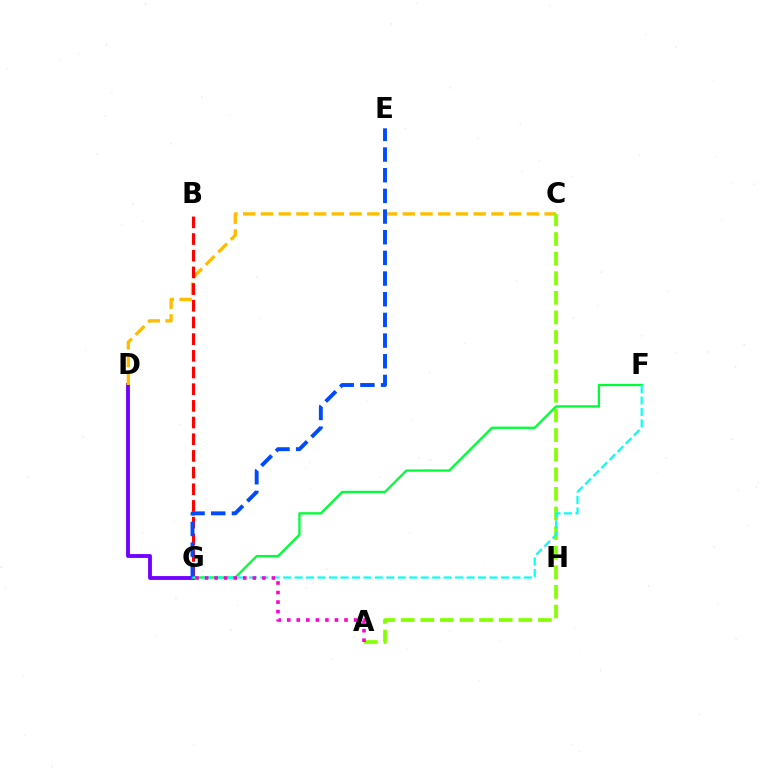{('D', 'G'): [{'color': '#7200ff', 'line_style': 'solid', 'thickness': 2.77}], ('C', 'D'): [{'color': '#ffbd00', 'line_style': 'dashed', 'thickness': 2.41}], ('B', 'G'): [{'color': '#ff0000', 'line_style': 'dashed', 'thickness': 2.27}], ('A', 'C'): [{'color': '#84ff00', 'line_style': 'dashed', 'thickness': 2.66}], ('F', 'G'): [{'color': '#00ff39', 'line_style': 'solid', 'thickness': 1.67}, {'color': '#00fff6', 'line_style': 'dashed', 'thickness': 1.56}], ('E', 'G'): [{'color': '#004bff', 'line_style': 'dashed', 'thickness': 2.81}], ('A', 'G'): [{'color': '#ff00cf', 'line_style': 'dotted', 'thickness': 2.59}]}